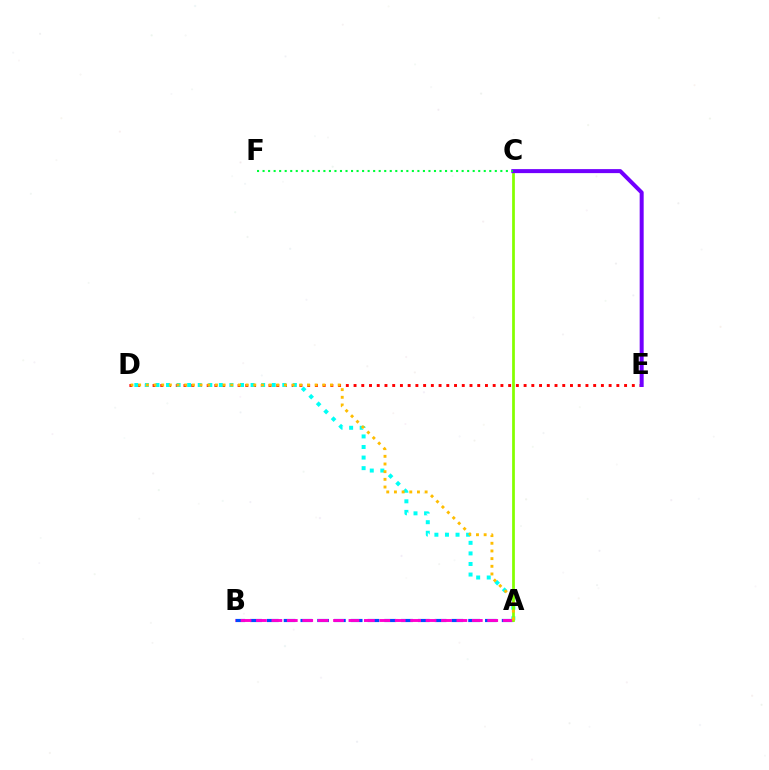{('A', 'B'): [{'color': '#004bff', 'line_style': 'dashed', 'thickness': 2.28}, {'color': '#ff00cf', 'line_style': 'dashed', 'thickness': 2.09}], ('D', 'E'): [{'color': '#ff0000', 'line_style': 'dotted', 'thickness': 2.1}], ('A', 'D'): [{'color': '#00fff6', 'line_style': 'dotted', 'thickness': 2.87}, {'color': '#ffbd00', 'line_style': 'dotted', 'thickness': 2.09}], ('A', 'C'): [{'color': '#84ff00', 'line_style': 'solid', 'thickness': 1.98}], ('C', 'E'): [{'color': '#7200ff', 'line_style': 'solid', 'thickness': 2.88}], ('C', 'F'): [{'color': '#00ff39', 'line_style': 'dotted', 'thickness': 1.5}]}